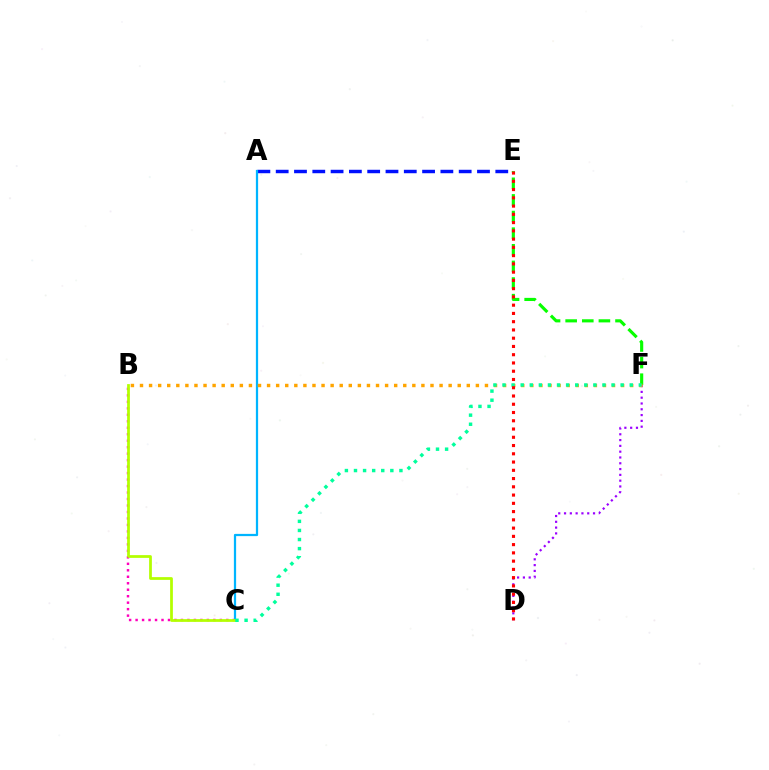{('D', 'F'): [{'color': '#9b00ff', 'line_style': 'dotted', 'thickness': 1.58}], ('A', 'E'): [{'color': '#0010ff', 'line_style': 'dashed', 'thickness': 2.49}], ('B', 'C'): [{'color': '#ff00bd', 'line_style': 'dotted', 'thickness': 1.76}, {'color': '#b3ff00', 'line_style': 'solid', 'thickness': 1.98}], ('E', 'F'): [{'color': '#08ff00', 'line_style': 'dashed', 'thickness': 2.26}], ('A', 'C'): [{'color': '#00b5ff', 'line_style': 'solid', 'thickness': 1.61}], ('B', 'F'): [{'color': '#ffa500', 'line_style': 'dotted', 'thickness': 2.47}], ('C', 'F'): [{'color': '#00ff9d', 'line_style': 'dotted', 'thickness': 2.47}], ('D', 'E'): [{'color': '#ff0000', 'line_style': 'dotted', 'thickness': 2.24}]}